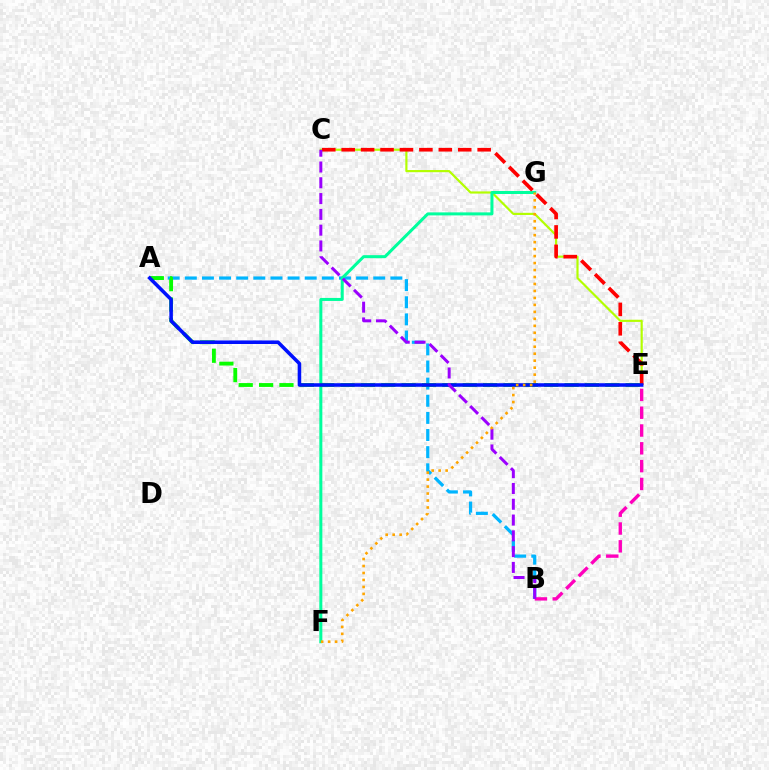{('A', 'B'): [{'color': '#00b5ff', 'line_style': 'dashed', 'thickness': 2.33}], ('C', 'E'): [{'color': '#b3ff00', 'line_style': 'solid', 'thickness': 1.56}, {'color': '#ff0000', 'line_style': 'dashed', 'thickness': 2.64}], ('F', 'G'): [{'color': '#00ff9d', 'line_style': 'solid', 'thickness': 2.17}, {'color': '#ffa500', 'line_style': 'dotted', 'thickness': 1.89}], ('B', 'E'): [{'color': '#ff00bd', 'line_style': 'dashed', 'thickness': 2.42}], ('A', 'E'): [{'color': '#08ff00', 'line_style': 'dashed', 'thickness': 2.77}, {'color': '#0010ff', 'line_style': 'solid', 'thickness': 2.55}], ('B', 'C'): [{'color': '#9b00ff', 'line_style': 'dashed', 'thickness': 2.14}]}